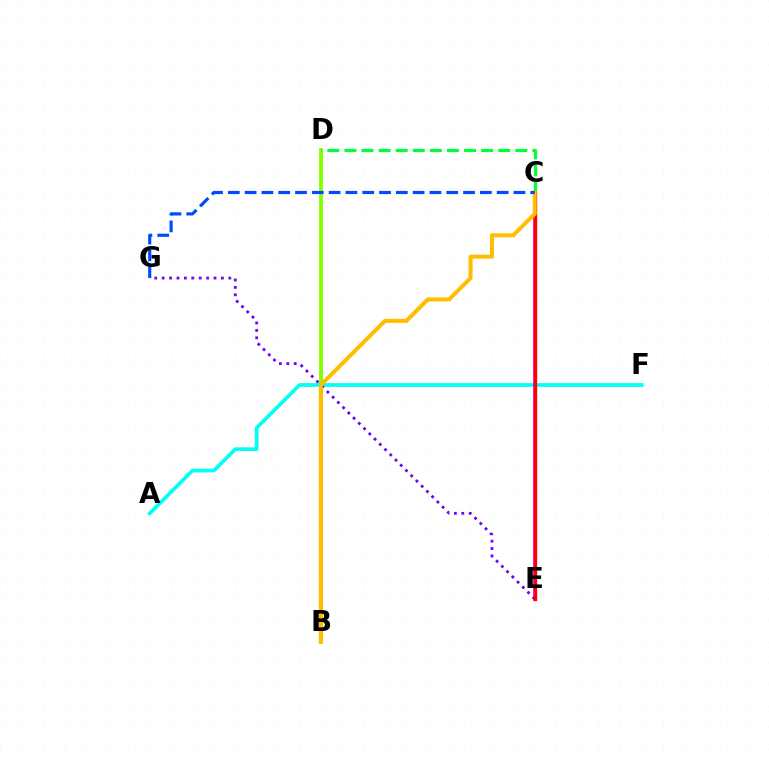{('B', 'D'): [{'color': '#84ff00', 'line_style': 'solid', 'thickness': 2.77}], ('A', 'F'): [{'color': '#00fff6', 'line_style': 'solid', 'thickness': 2.68}], ('C', 'E'): [{'color': '#ff00cf', 'line_style': 'solid', 'thickness': 2.67}, {'color': '#ff0000', 'line_style': 'solid', 'thickness': 2.39}], ('C', 'D'): [{'color': '#00ff39', 'line_style': 'dashed', 'thickness': 2.32}], ('E', 'G'): [{'color': '#7200ff', 'line_style': 'dotted', 'thickness': 2.01}], ('B', 'C'): [{'color': '#ffbd00', 'line_style': 'solid', 'thickness': 2.89}], ('C', 'G'): [{'color': '#004bff', 'line_style': 'dashed', 'thickness': 2.28}]}